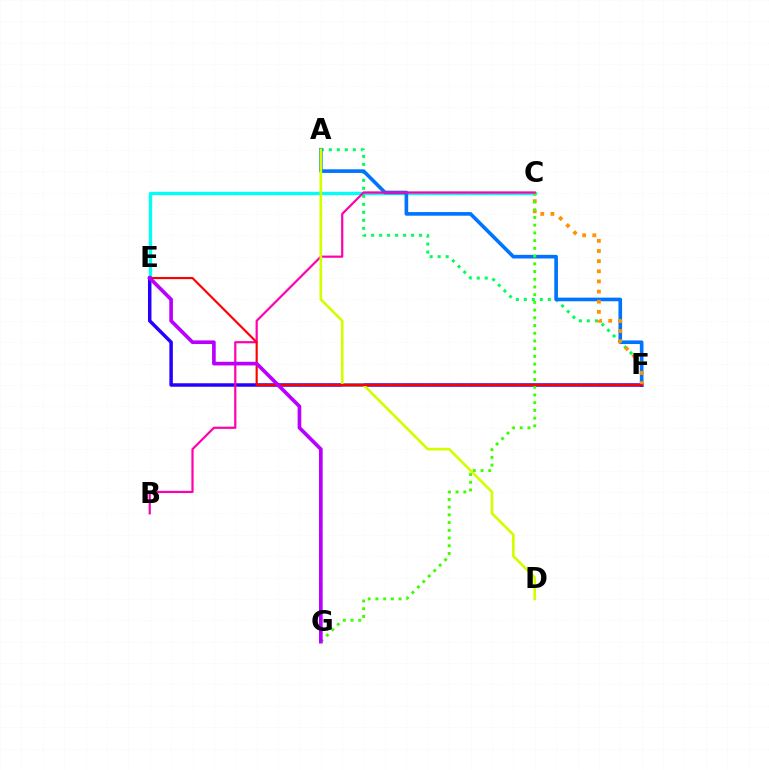{('A', 'F'): [{'color': '#00ff5c', 'line_style': 'dotted', 'thickness': 2.17}, {'color': '#0074ff', 'line_style': 'solid', 'thickness': 2.62}], ('C', 'E'): [{'color': '#00fff6', 'line_style': 'solid', 'thickness': 2.41}], ('E', 'F'): [{'color': '#2500ff', 'line_style': 'solid', 'thickness': 2.5}, {'color': '#ff0000', 'line_style': 'solid', 'thickness': 1.55}], ('C', 'F'): [{'color': '#ff9400', 'line_style': 'dotted', 'thickness': 2.76}], ('C', 'G'): [{'color': '#3dff00', 'line_style': 'dotted', 'thickness': 2.1}], ('B', 'C'): [{'color': '#ff00ac', 'line_style': 'solid', 'thickness': 1.58}], ('A', 'D'): [{'color': '#d1ff00', 'line_style': 'solid', 'thickness': 1.91}], ('E', 'G'): [{'color': '#b900ff', 'line_style': 'solid', 'thickness': 2.64}]}